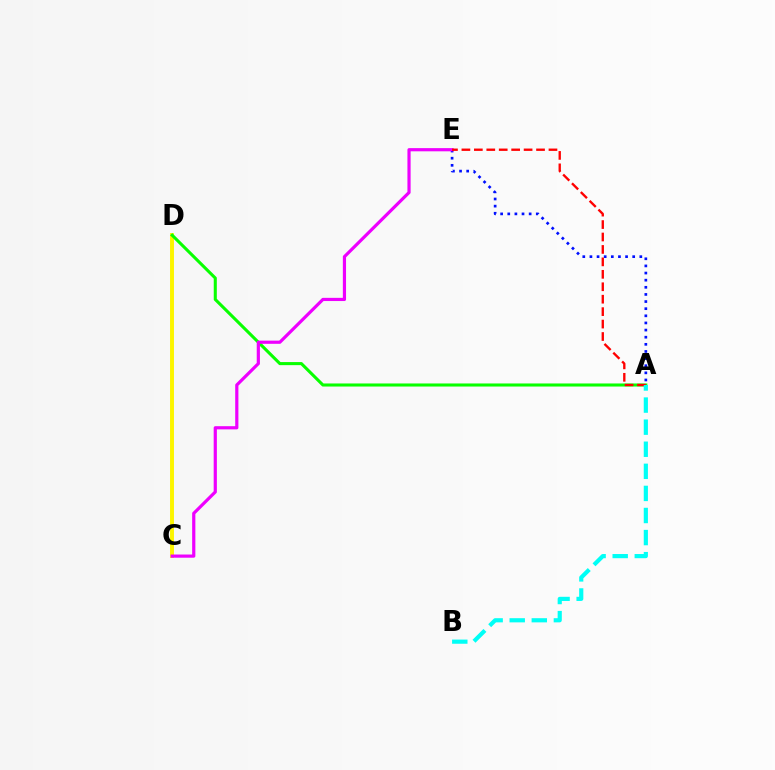{('C', 'D'): [{'color': '#fcf500', 'line_style': 'solid', 'thickness': 2.83}], ('A', 'E'): [{'color': '#0010ff', 'line_style': 'dotted', 'thickness': 1.94}, {'color': '#ff0000', 'line_style': 'dashed', 'thickness': 1.69}], ('A', 'D'): [{'color': '#08ff00', 'line_style': 'solid', 'thickness': 2.21}], ('C', 'E'): [{'color': '#ee00ff', 'line_style': 'solid', 'thickness': 2.3}], ('A', 'B'): [{'color': '#00fff6', 'line_style': 'dashed', 'thickness': 3.0}]}